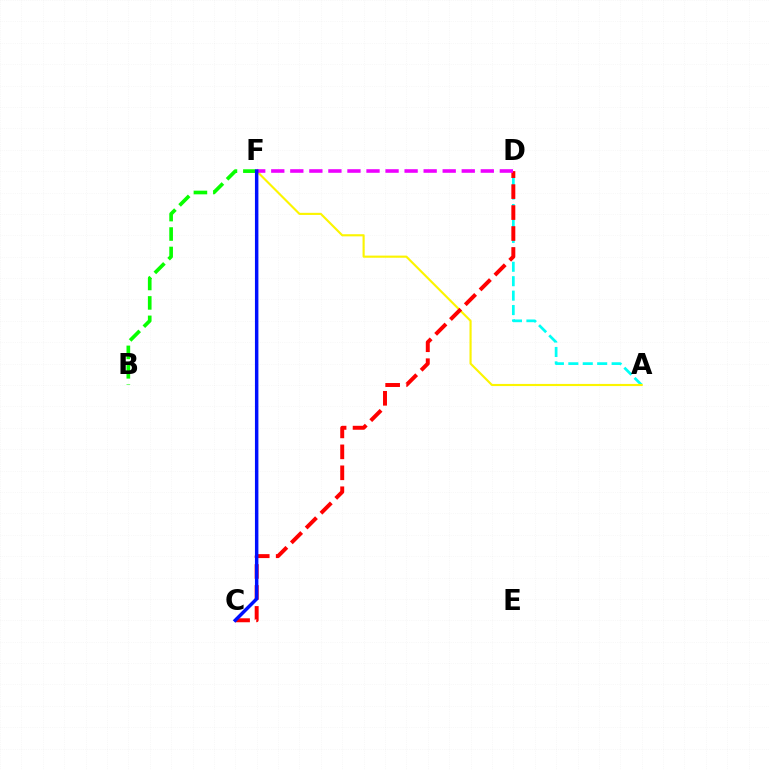{('A', 'D'): [{'color': '#00fff6', 'line_style': 'dashed', 'thickness': 1.96}], ('A', 'F'): [{'color': '#fcf500', 'line_style': 'solid', 'thickness': 1.54}], ('C', 'D'): [{'color': '#ff0000', 'line_style': 'dashed', 'thickness': 2.85}], ('D', 'F'): [{'color': '#ee00ff', 'line_style': 'dashed', 'thickness': 2.59}], ('B', 'F'): [{'color': '#08ff00', 'line_style': 'dashed', 'thickness': 2.64}], ('C', 'F'): [{'color': '#0010ff', 'line_style': 'solid', 'thickness': 2.49}]}